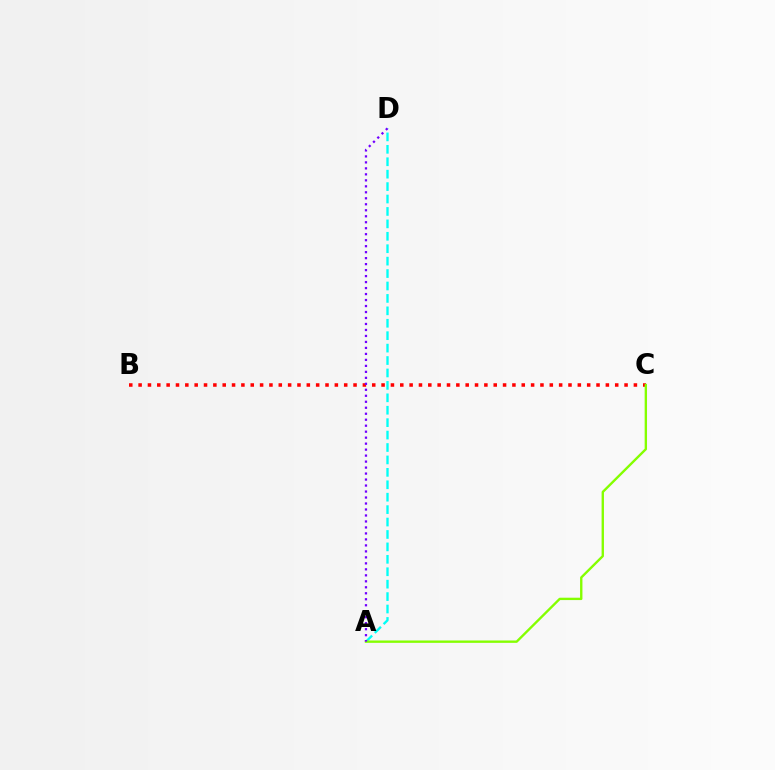{('A', 'D'): [{'color': '#00fff6', 'line_style': 'dashed', 'thickness': 1.69}, {'color': '#7200ff', 'line_style': 'dotted', 'thickness': 1.63}], ('B', 'C'): [{'color': '#ff0000', 'line_style': 'dotted', 'thickness': 2.54}], ('A', 'C'): [{'color': '#84ff00', 'line_style': 'solid', 'thickness': 1.7}]}